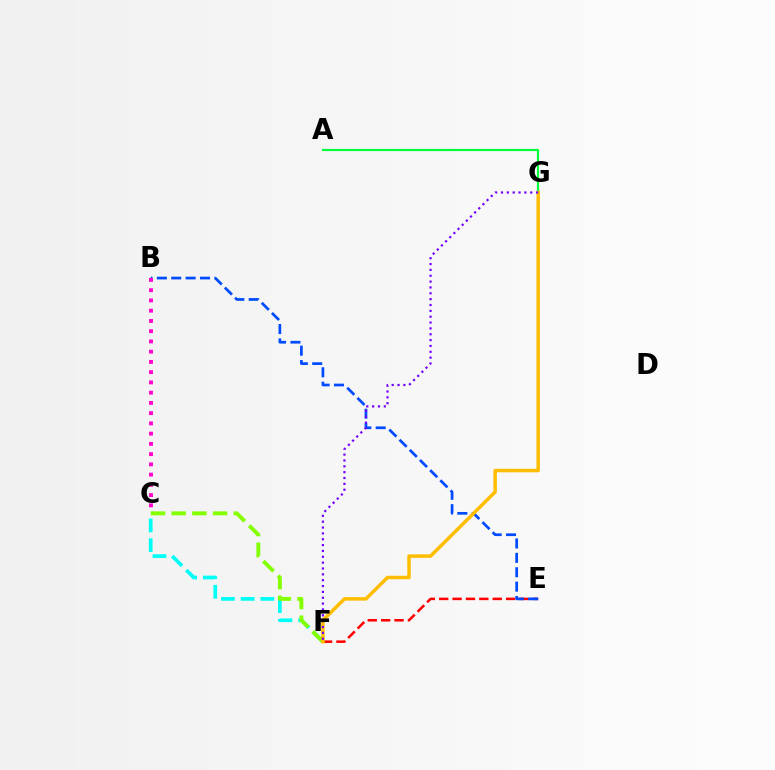{('A', 'G'): [{'color': '#00ff39', 'line_style': 'solid', 'thickness': 1.57}], ('E', 'F'): [{'color': '#ff0000', 'line_style': 'dashed', 'thickness': 1.82}], ('C', 'F'): [{'color': '#00fff6', 'line_style': 'dashed', 'thickness': 2.68}, {'color': '#84ff00', 'line_style': 'dashed', 'thickness': 2.81}], ('B', 'E'): [{'color': '#004bff', 'line_style': 'dashed', 'thickness': 1.95}], ('F', 'G'): [{'color': '#ffbd00', 'line_style': 'solid', 'thickness': 2.52}, {'color': '#7200ff', 'line_style': 'dotted', 'thickness': 1.59}], ('B', 'C'): [{'color': '#ff00cf', 'line_style': 'dotted', 'thickness': 2.78}]}